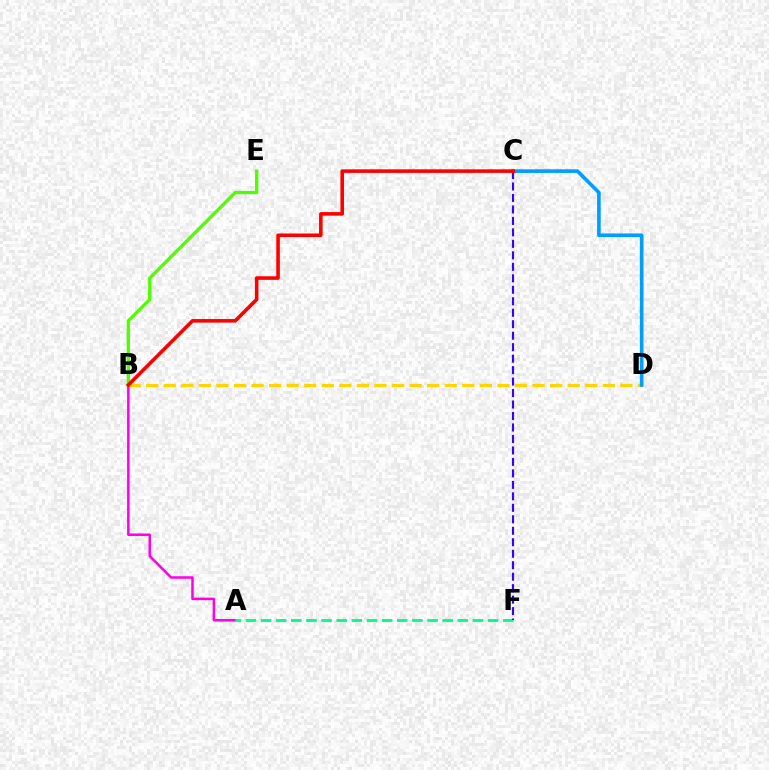{('A', 'B'): [{'color': '#ff00ed', 'line_style': 'solid', 'thickness': 1.82}], ('A', 'F'): [{'color': '#00ff86', 'line_style': 'dashed', 'thickness': 2.06}], ('B', 'D'): [{'color': '#ffd500', 'line_style': 'dashed', 'thickness': 2.39}], ('C', 'D'): [{'color': '#009eff', 'line_style': 'solid', 'thickness': 2.62}], ('C', 'F'): [{'color': '#3700ff', 'line_style': 'dashed', 'thickness': 1.56}], ('B', 'E'): [{'color': '#4fff00', 'line_style': 'solid', 'thickness': 2.36}], ('B', 'C'): [{'color': '#ff0000', 'line_style': 'solid', 'thickness': 2.58}]}